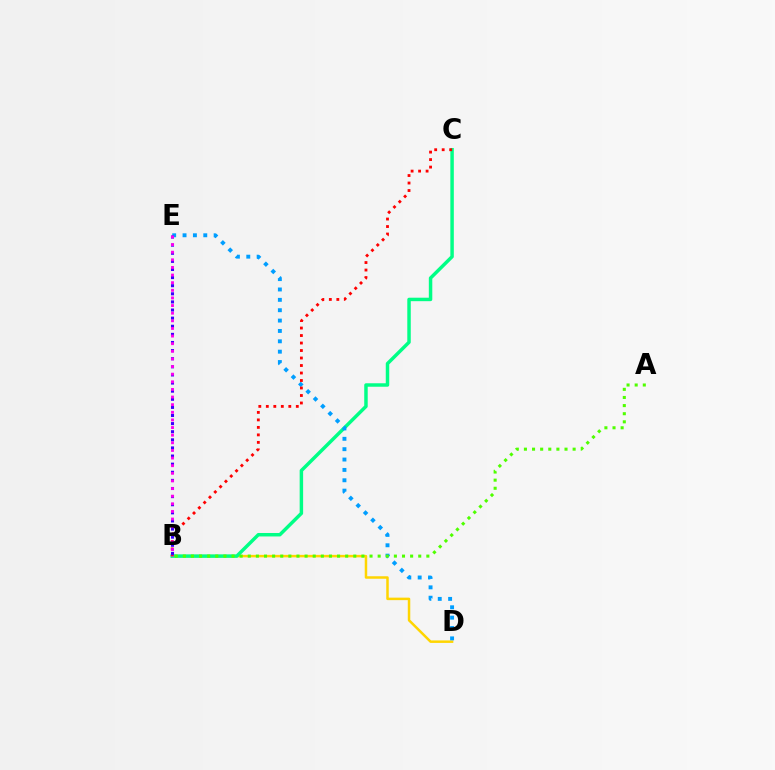{('B', 'D'): [{'color': '#ffd500', 'line_style': 'solid', 'thickness': 1.8}], ('B', 'C'): [{'color': '#00ff86', 'line_style': 'solid', 'thickness': 2.49}, {'color': '#ff0000', 'line_style': 'dotted', 'thickness': 2.04}], ('D', 'E'): [{'color': '#009eff', 'line_style': 'dotted', 'thickness': 2.82}], ('A', 'B'): [{'color': '#4fff00', 'line_style': 'dotted', 'thickness': 2.21}], ('B', 'E'): [{'color': '#3700ff', 'line_style': 'dotted', 'thickness': 2.2}, {'color': '#ff00ed', 'line_style': 'dotted', 'thickness': 2.07}]}